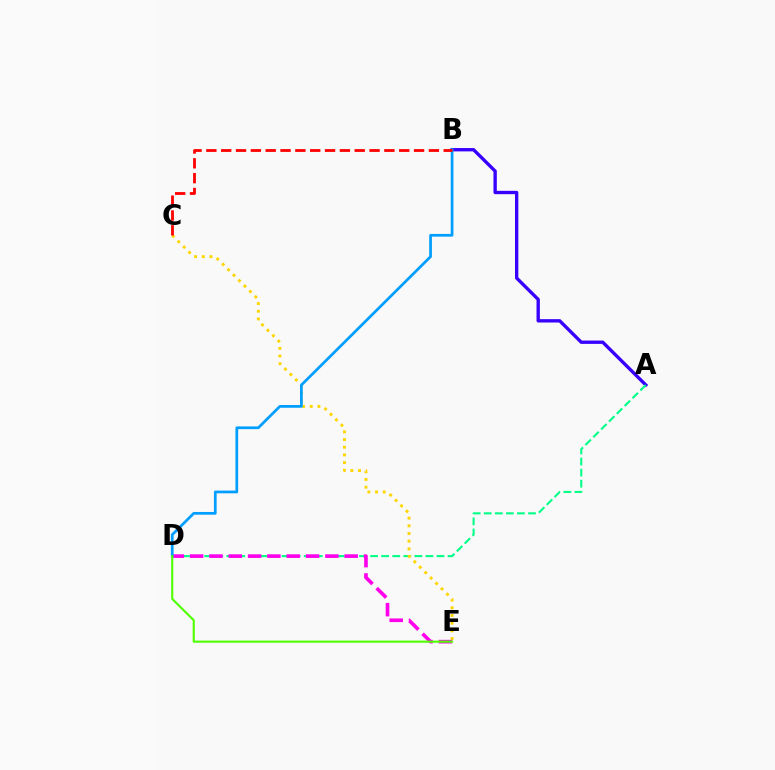{('A', 'B'): [{'color': '#3700ff', 'line_style': 'solid', 'thickness': 2.41}], ('A', 'D'): [{'color': '#00ff86', 'line_style': 'dashed', 'thickness': 1.5}], ('C', 'E'): [{'color': '#ffd500', 'line_style': 'dotted', 'thickness': 2.09}], ('D', 'E'): [{'color': '#ff00ed', 'line_style': 'dashed', 'thickness': 2.62}, {'color': '#4fff00', 'line_style': 'solid', 'thickness': 1.53}], ('B', 'D'): [{'color': '#009eff', 'line_style': 'solid', 'thickness': 1.96}], ('B', 'C'): [{'color': '#ff0000', 'line_style': 'dashed', 'thickness': 2.02}]}